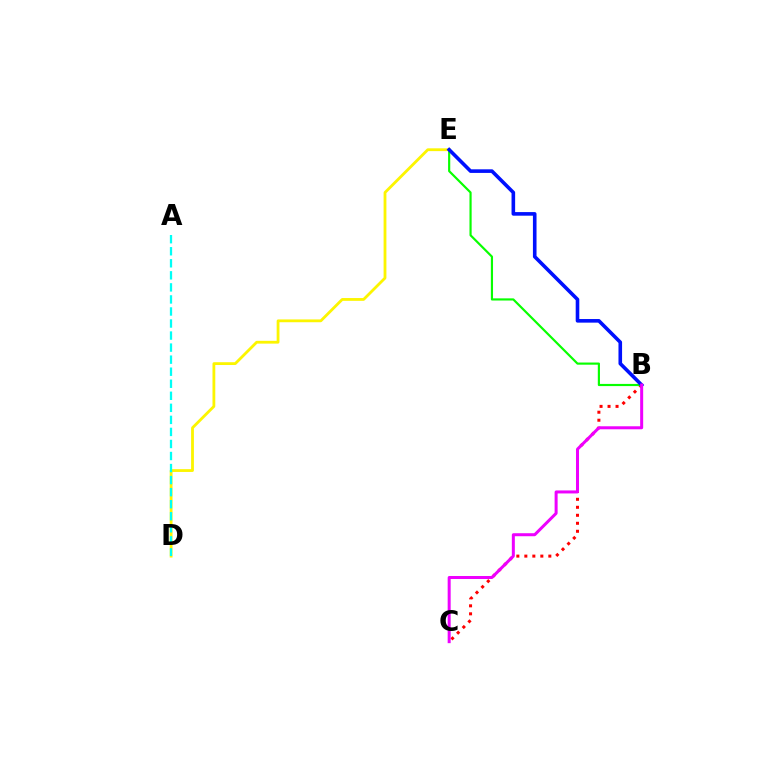{('B', 'C'): [{'color': '#ff0000', 'line_style': 'dotted', 'thickness': 2.17}, {'color': '#ee00ff', 'line_style': 'solid', 'thickness': 2.16}], ('D', 'E'): [{'color': '#fcf500', 'line_style': 'solid', 'thickness': 2.02}], ('B', 'E'): [{'color': '#08ff00', 'line_style': 'solid', 'thickness': 1.56}, {'color': '#0010ff', 'line_style': 'solid', 'thickness': 2.59}], ('A', 'D'): [{'color': '#00fff6', 'line_style': 'dashed', 'thickness': 1.64}]}